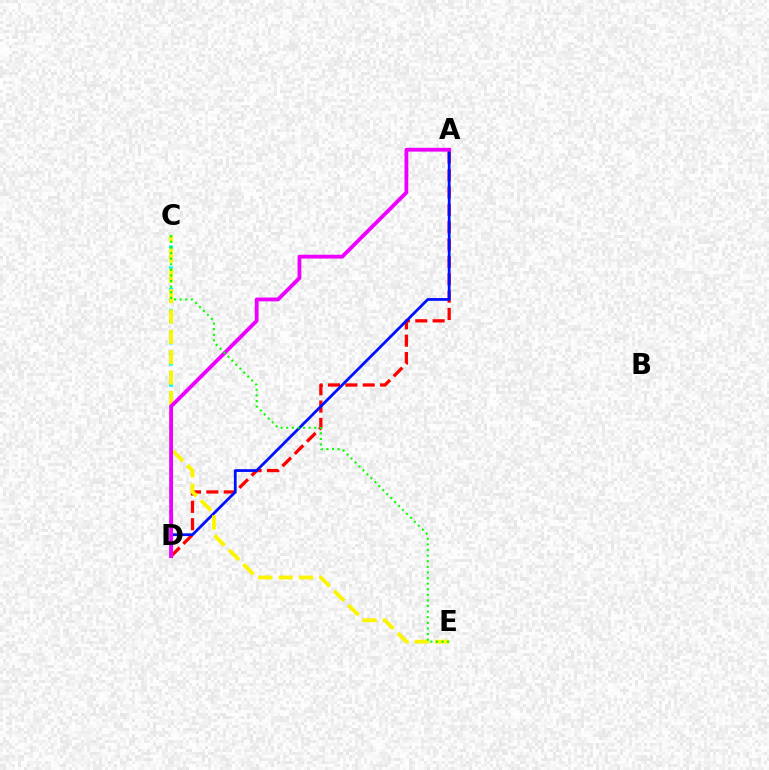{('A', 'D'): [{'color': '#ff0000', 'line_style': 'dashed', 'thickness': 2.36}, {'color': '#0010ff', 'line_style': 'solid', 'thickness': 2.0}, {'color': '#ee00ff', 'line_style': 'solid', 'thickness': 2.74}], ('C', 'D'): [{'color': '#00fff6', 'line_style': 'dotted', 'thickness': 2.87}], ('C', 'E'): [{'color': '#fcf500', 'line_style': 'dashed', 'thickness': 2.76}, {'color': '#08ff00', 'line_style': 'dotted', 'thickness': 1.52}]}